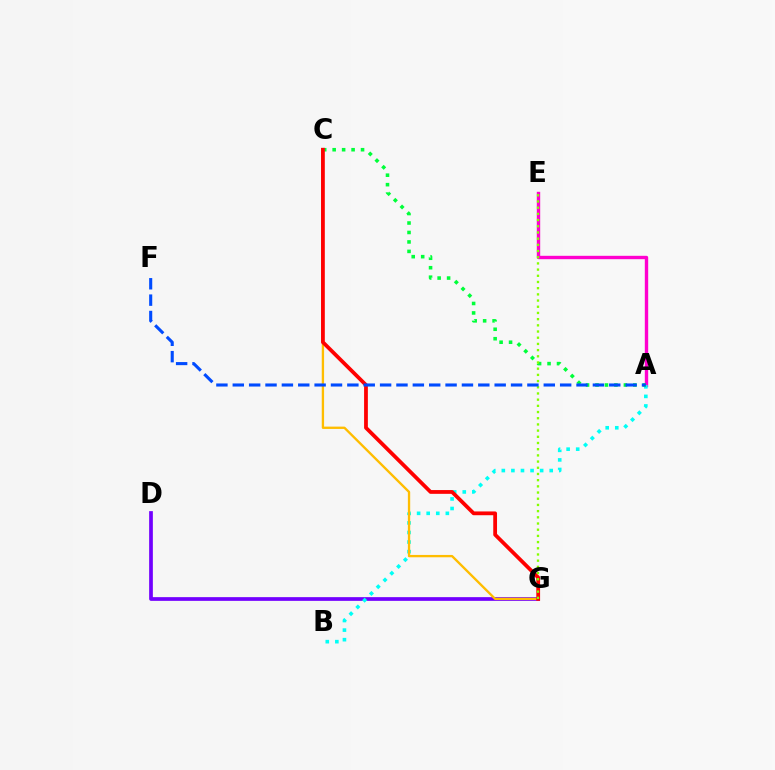{('D', 'G'): [{'color': '#7200ff', 'line_style': 'solid', 'thickness': 2.67}], ('A', 'E'): [{'color': '#ff00cf', 'line_style': 'solid', 'thickness': 2.44}], ('A', 'B'): [{'color': '#00fff6', 'line_style': 'dotted', 'thickness': 2.6}], ('A', 'C'): [{'color': '#00ff39', 'line_style': 'dotted', 'thickness': 2.57}], ('C', 'G'): [{'color': '#ffbd00', 'line_style': 'solid', 'thickness': 1.68}, {'color': '#ff0000', 'line_style': 'solid', 'thickness': 2.72}], ('E', 'G'): [{'color': '#84ff00', 'line_style': 'dotted', 'thickness': 1.68}], ('A', 'F'): [{'color': '#004bff', 'line_style': 'dashed', 'thickness': 2.22}]}